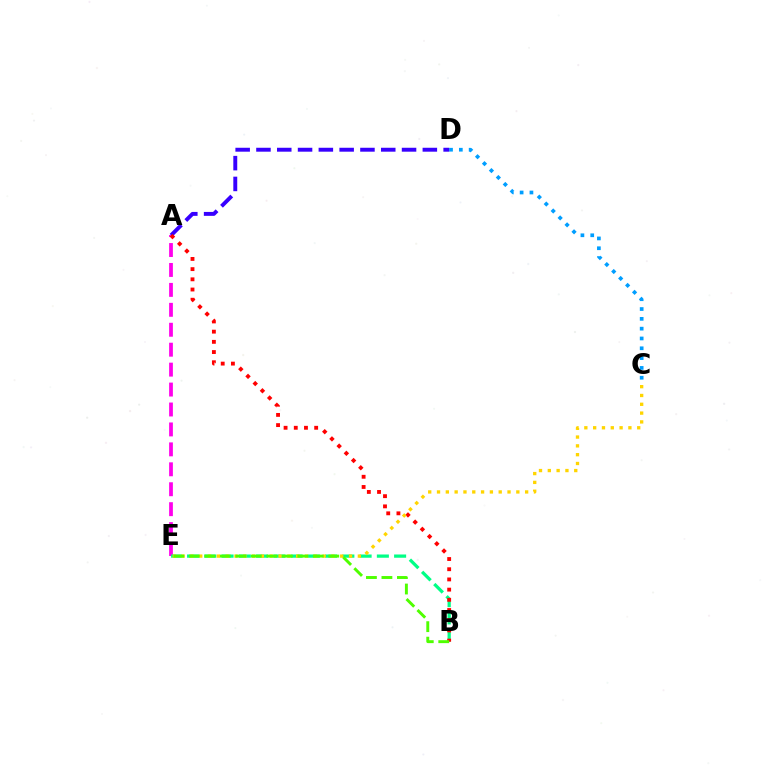{('A', 'E'): [{'color': '#ff00ed', 'line_style': 'dashed', 'thickness': 2.71}], ('C', 'D'): [{'color': '#009eff', 'line_style': 'dotted', 'thickness': 2.67}], ('A', 'D'): [{'color': '#3700ff', 'line_style': 'dashed', 'thickness': 2.83}], ('B', 'E'): [{'color': '#00ff86', 'line_style': 'dashed', 'thickness': 2.34}, {'color': '#4fff00', 'line_style': 'dashed', 'thickness': 2.11}], ('A', 'B'): [{'color': '#ff0000', 'line_style': 'dotted', 'thickness': 2.77}], ('C', 'E'): [{'color': '#ffd500', 'line_style': 'dotted', 'thickness': 2.39}]}